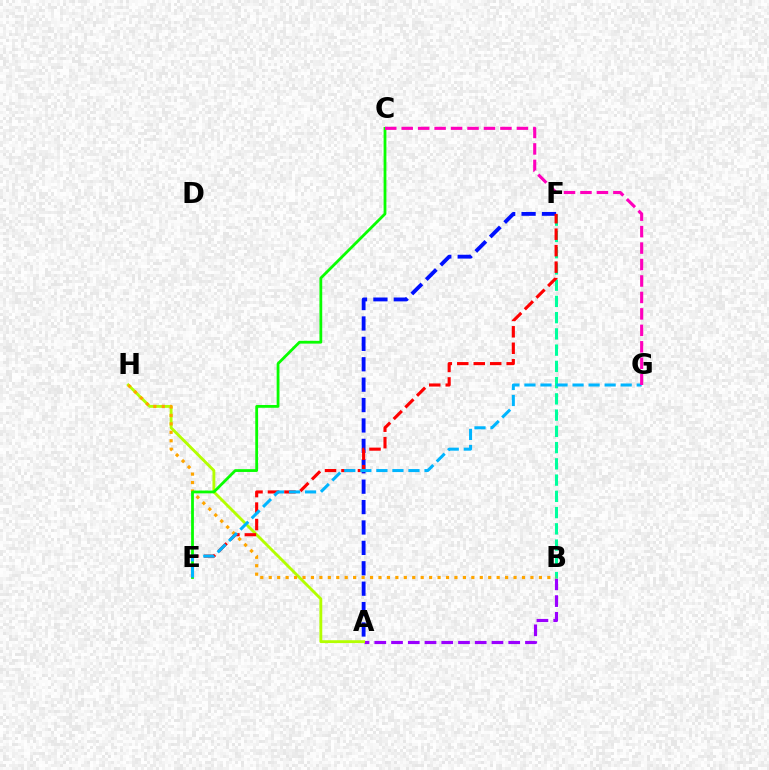{('A', 'F'): [{'color': '#0010ff', 'line_style': 'dashed', 'thickness': 2.77}], ('A', 'B'): [{'color': '#9b00ff', 'line_style': 'dashed', 'thickness': 2.27}], ('A', 'H'): [{'color': '#b3ff00', 'line_style': 'solid', 'thickness': 2.06}], ('B', 'F'): [{'color': '#00ff9d', 'line_style': 'dashed', 'thickness': 2.21}], ('B', 'H'): [{'color': '#ffa500', 'line_style': 'dotted', 'thickness': 2.29}], ('E', 'F'): [{'color': '#ff0000', 'line_style': 'dashed', 'thickness': 2.24}], ('C', 'E'): [{'color': '#08ff00', 'line_style': 'solid', 'thickness': 2.01}], ('E', 'G'): [{'color': '#00b5ff', 'line_style': 'dashed', 'thickness': 2.18}], ('C', 'G'): [{'color': '#ff00bd', 'line_style': 'dashed', 'thickness': 2.24}]}